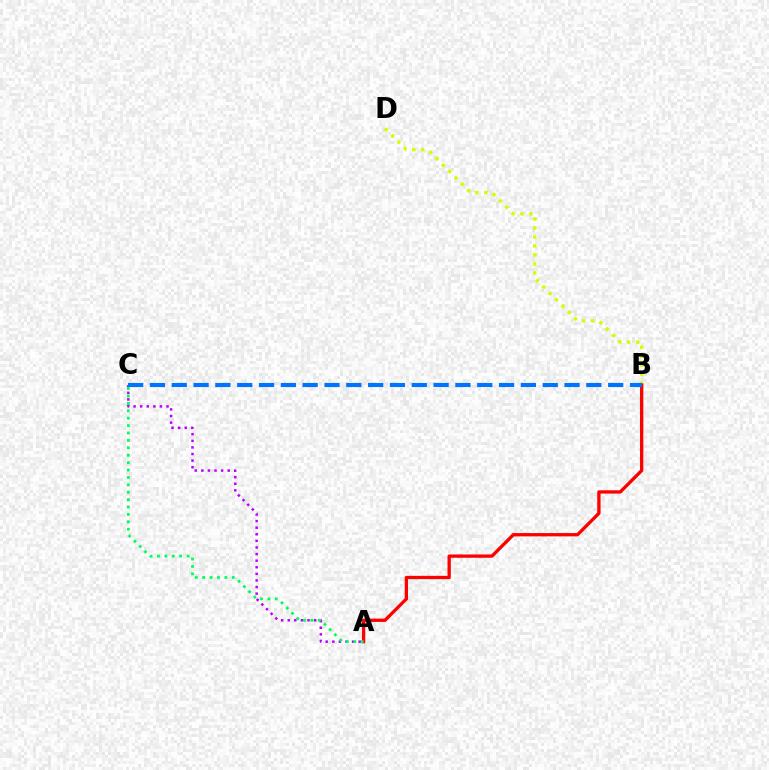{('B', 'D'): [{'color': '#d1ff00', 'line_style': 'dotted', 'thickness': 2.44}], ('A', 'B'): [{'color': '#ff0000', 'line_style': 'solid', 'thickness': 2.38}], ('A', 'C'): [{'color': '#b900ff', 'line_style': 'dotted', 'thickness': 1.79}, {'color': '#00ff5c', 'line_style': 'dotted', 'thickness': 2.01}], ('B', 'C'): [{'color': '#0074ff', 'line_style': 'dashed', 'thickness': 2.96}]}